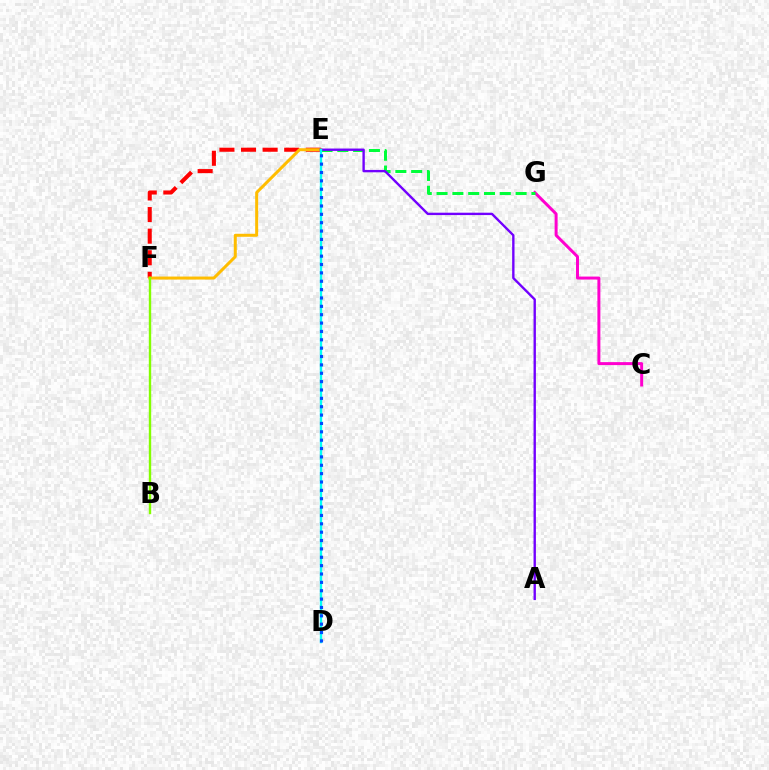{('E', 'F'): [{'color': '#ff0000', 'line_style': 'dashed', 'thickness': 2.93}, {'color': '#ffbd00', 'line_style': 'solid', 'thickness': 2.16}], ('C', 'G'): [{'color': '#ff00cf', 'line_style': 'solid', 'thickness': 2.15}], ('E', 'G'): [{'color': '#00ff39', 'line_style': 'dashed', 'thickness': 2.15}], ('B', 'F'): [{'color': '#84ff00', 'line_style': 'solid', 'thickness': 1.72}], ('A', 'E'): [{'color': '#7200ff', 'line_style': 'solid', 'thickness': 1.71}], ('D', 'E'): [{'color': '#00fff6', 'line_style': 'solid', 'thickness': 1.68}, {'color': '#004bff', 'line_style': 'dotted', 'thickness': 2.27}]}